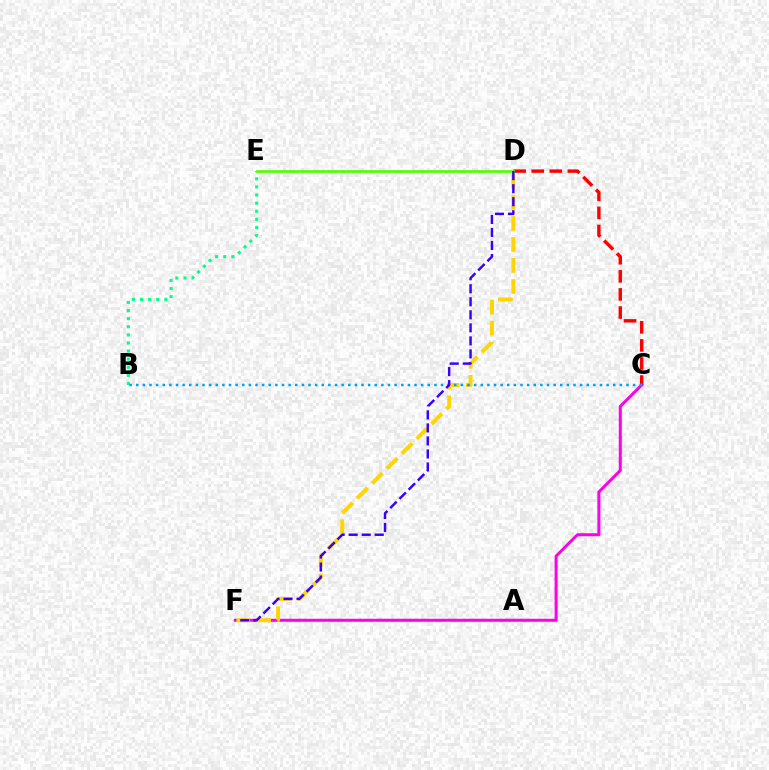{('C', 'D'): [{'color': '#ff0000', 'line_style': 'dashed', 'thickness': 2.46}], ('C', 'F'): [{'color': '#ff00ed', 'line_style': 'solid', 'thickness': 2.17}], ('D', 'F'): [{'color': '#ffd500', 'line_style': 'dashed', 'thickness': 2.85}, {'color': '#3700ff', 'line_style': 'dashed', 'thickness': 1.77}], ('B', 'E'): [{'color': '#00ff86', 'line_style': 'dotted', 'thickness': 2.2}], ('B', 'C'): [{'color': '#009eff', 'line_style': 'dotted', 'thickness': 1.8}], ('D', 'E'): [{'color': '#4fff00', 'line_style': 'solid', 'thickness': 1.91}]}